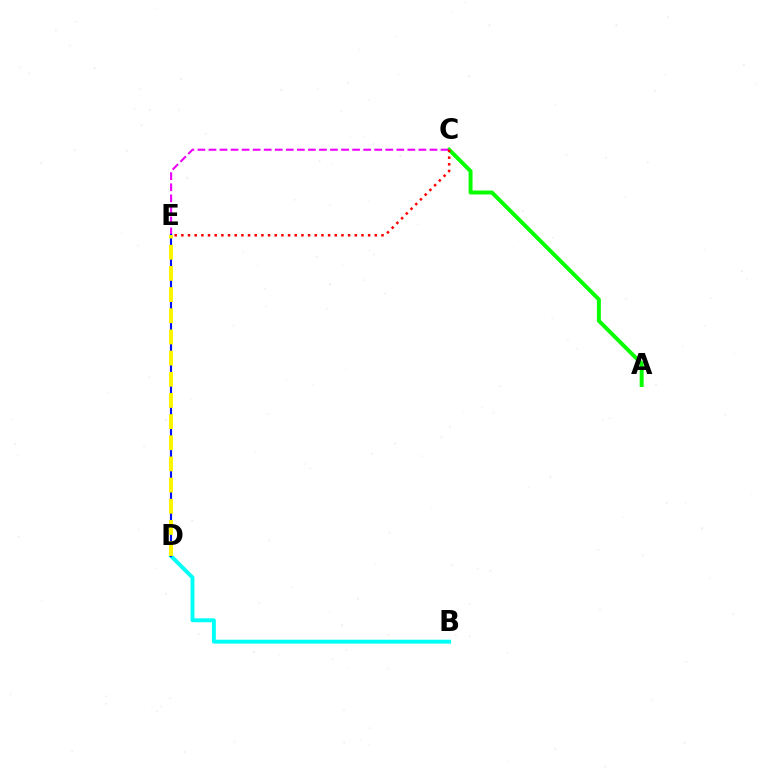{('A', 'C'): [{'color': '#08ff00', 'line_style': 'solid', 'thickness': 2.85}], ('C', 'E'): [{'color': '#ee00ff', 'line_style': 'dashed', 'thickness': 1.5}, {'color': '#ff0000', 'line_style': 'dotted', 'thickness': 1.81}], ('B', 'D'): [{'color': '#00fff6', 'line_style': 'solid', 'thickness': 2.81}], ('D', 'E'): [{'color': '#0010ff', 'line_style': 'solid', 'thickness': 1.55}, {'color': '#fcf500', 'line_style': 'dashed', 'thickness': 2.88}]}